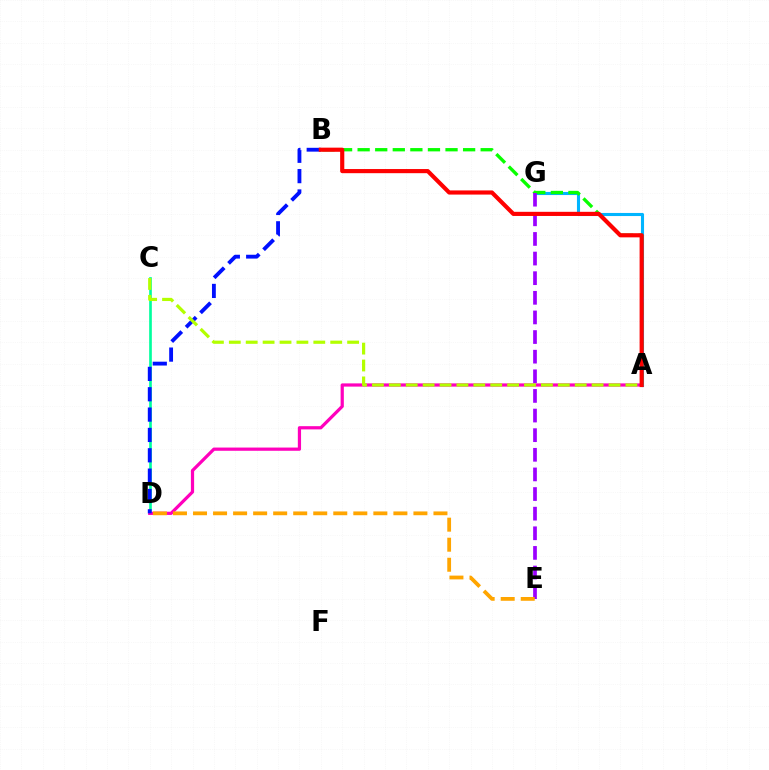{('C', 'D'): [{'color': '#00ff9d', 'line_style': 'solid', 'thickness': 1.92}], ('A', 'D'): [{'color': '#ff00bd', 'line_style': 'solid', 'thickness': 2.32}], ('B', 'D'): [{'color': '#0010ff', 'line_style': 'dashed', 'thickness': 2.76}], ('A', 'G'): [{'color': '#00b5ff', 'line_style': 'solid', 'thickness': 2.22}], ('A', 'B'): [{'color': '#08ff00', 'line_style': 'dashed', 'thickness': 2.39}, {'color': '#ff0000', 'line_style': 'solid', 'thickness': 2.99}], ('E', 'G'): [{'color': '#9b00ff', 'line_style': 'dashed', 'thickness': 2.67}], ('D', 'E'): [{'color': '#ffa500', 'line_style': 'dashed', 'thickness': 2.72}], ('A', 'C'): [{'color': '#b3ff00', 'line_style': 'dashed', 'thickness': 2.3}]}